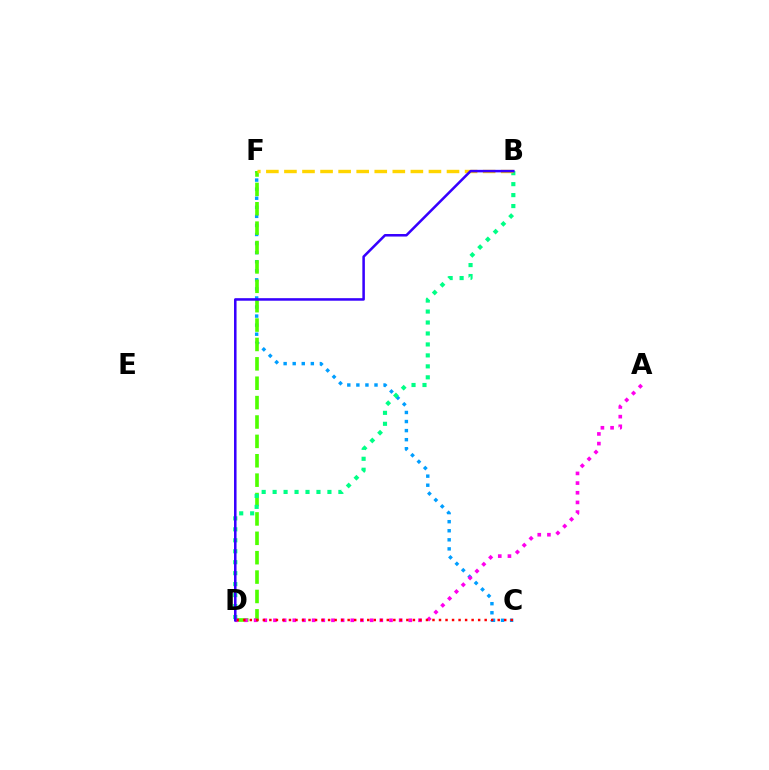{('C', 'F'): [{'color': '#009eff', 'line_style': 'dotted', 'thickness': 2.46}], ('D', 'F'): [{'color': '#4fff00', 'line_style': 'dashed', 'thickness': 2.63}], ('B', 'D'): [{'color': '#00ff86', 'line_style': 'dotted', 'thickness': 2.98}, {'color': '#3700ff', 'line_style': 'solid', 'thickness': 1.83}], ('B', 'F'): [{'color': '#ffd500', 'line_style': 'dashed', 'thickness': 2.45}], ('A', 'D'): [{'color': '#ff00ed', 'line_style': 'dotted', 'thickness': 2.63}], ('C', 'D'): [{'color': '#ff0000', 'line_style': 'dotted', 'thickness': 1.77}]}